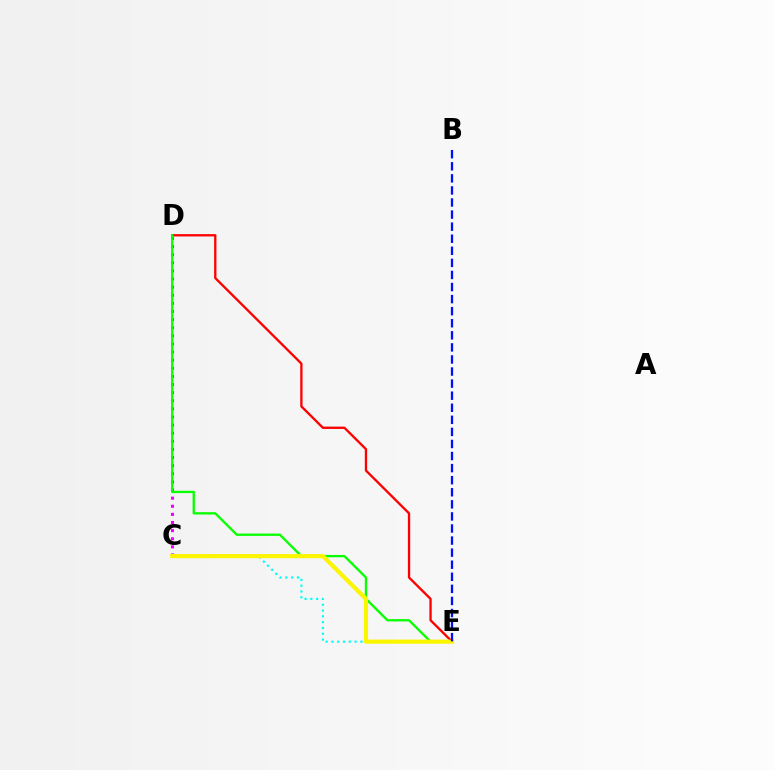{('D', 'E'): [{'color': '#ff0000', 'line_style': 'solid', 'thickness': 1.67}, {'color': '#08ff00', 'line_style': 'solid', 'thickness': 1.66}], ('C', 'D'): [{'color': '#ee00ff', 'line_style': 'dotted', 'thickness': 2.21}], ('C', 'E'): [{'color': '#00fff6', 'line_style': 'dotted', 'thickness': 1.58}, {'color': '#fcf500', 'line_style': 'solid', 'thickness': 2.99}], ('B', 'E'): [{'color': '#0010ff', 'line_style': 'dashed', 'thickness': 1.64}]}